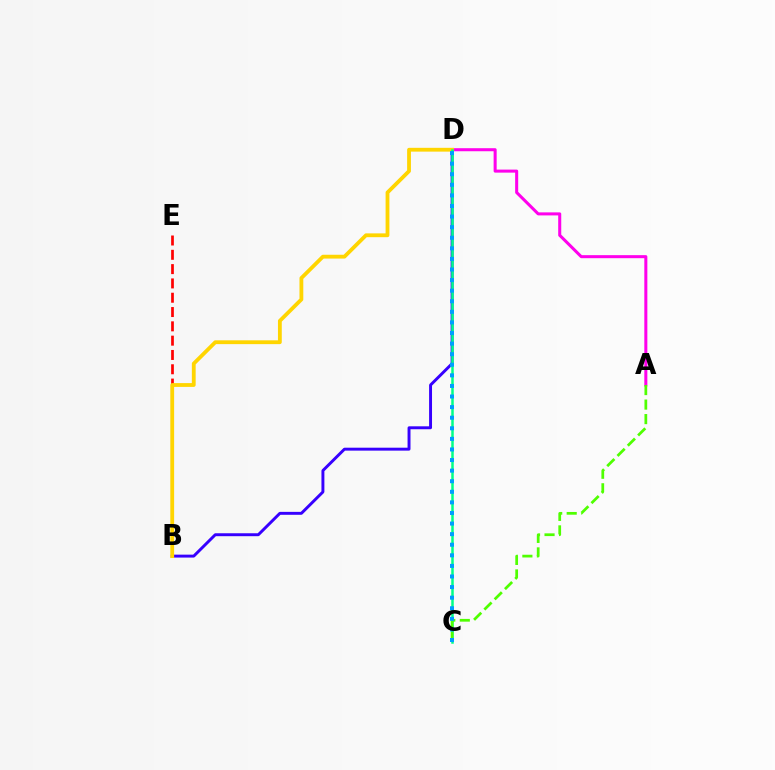{('B', 'E'): [{'color': '#ff0000', 'line_style': 'dashed', 'thickness': 1.94}], ('A', 'D'): [{'color': '#ff00ed', 'line_style': 'solid', 'thickness': 2.19}], ('B', 'D'): [{'color': '#3700ff', 'line_style': 'solid', 'thickness': 2.11}, {'color': '#ffd500', 'line_style': 'solid', 'thickness': 2.75}], ('C', 'D'): [{'color': '#00ff86', 'line_style': 'solid', 'thickness': 1.8}, {'color': '#009eff', 'line_style': 'dotted', 'thickness': 2.88}], ('A', 'C'): [{'color': '#4fff00', 'line_style': 'dashed', 'thickness': 1.97}]}